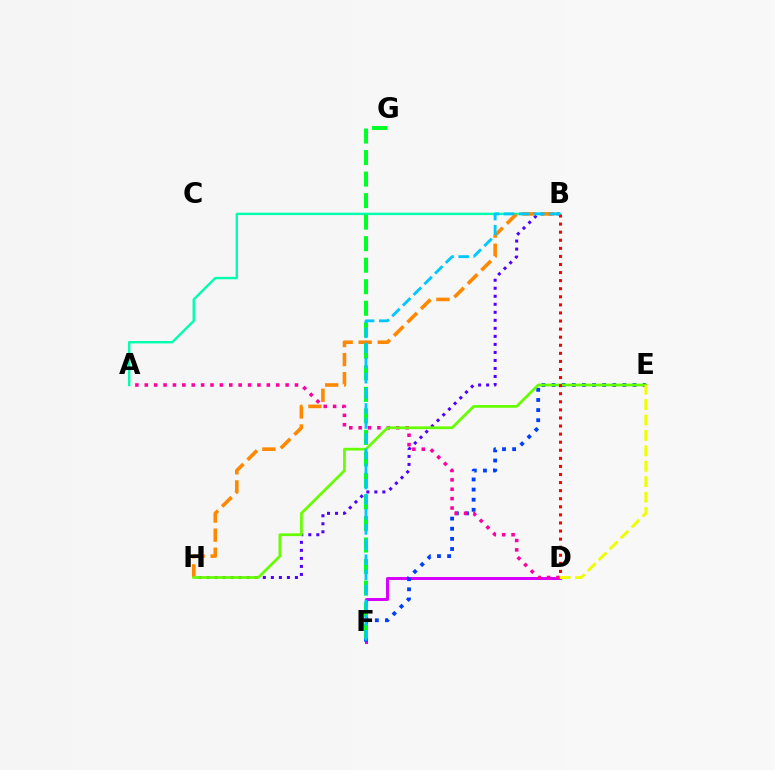{('B', 'H'): [{'color': '#4f00ff', 'line_style': 'dotted', 'thickness': 2.18}, {'color': '#ff8800', 'line_style': 'dashed', 'thickness': 2.59}], ('A', 'B'): [{'color': '#00ffaf', 'line_style': 'solid', 'thickness': 1.73}], ('D', 'F'): [{'color': '#d600ff', 'line_style': 'solid', 'thickness': 2.15}], ('E', 'F'): [{'color': '#003fff', 'line_style': 'dotted', 'thickness': 2.75}], ('A', 'D'): [{'color': '#ff00a0', 'line_style': 'dotted', 'thickness': 2.55}], ('E', 'H'): [{'color': '#66ff00', 'line_style': 'solid', 'thickness': 1.97}], ('F', 'G'): [{'color': '#00ff27', 'line_style': 'dashed', 'thickness': 2.92}], ('B', 'D'): [{'color': '#ff0000', 'line_style': 'dotted', 'thickness': 2.19}], ('B', 'F'): [{'color': '#00c7ff', 'line_style': 'dashed', 'thickness': 2.05}], ('D', 'E'): [{'color': '#eeff00', 'line_style': 'dashed', 'thickness': 2.1}]}